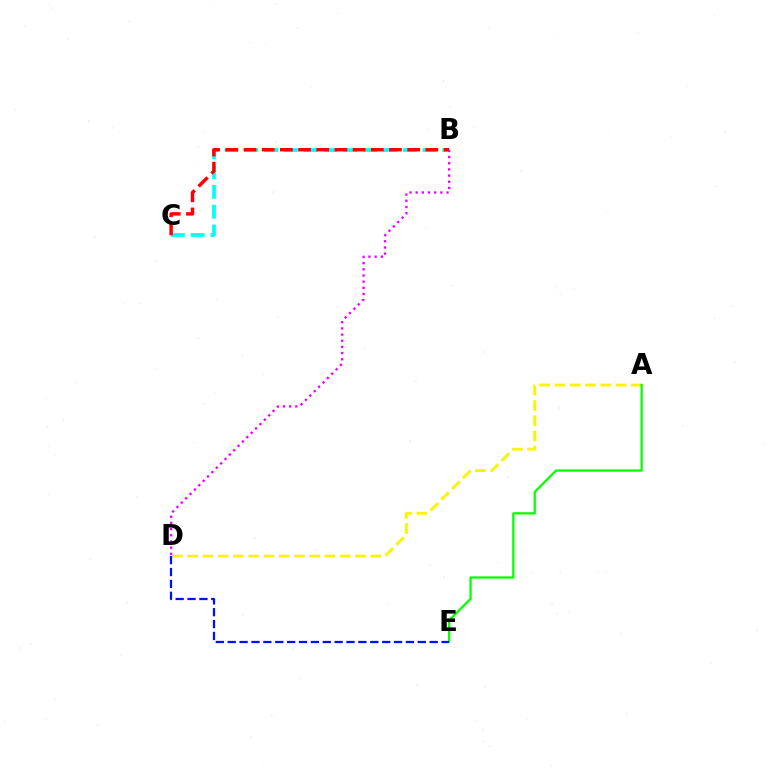{('B', 'C'): [{'color': '#00fff6', 'line_style': 'dashed', 'thickness': 2.69}, {'color': '#ff0000', 'line_style': 'dashed', 'thickness': 2.47}], ('A', 'D'): [{'color': '#fcf500', 'line_style': 'dashed', 'thickness': 2.07}], ('A', 'E'): [{'color': '#08ff00', 'line_style': 'solid', 'thickness': 1.64}], ('D', 'E'): [{'color': '#0010ff', 'line_style': 'dashed', 'thickness': 1.61}], ('B', 'D'): [{'color': '#ee00ff', 'line_style': 'dotted', 'thickness': 1.68}]}